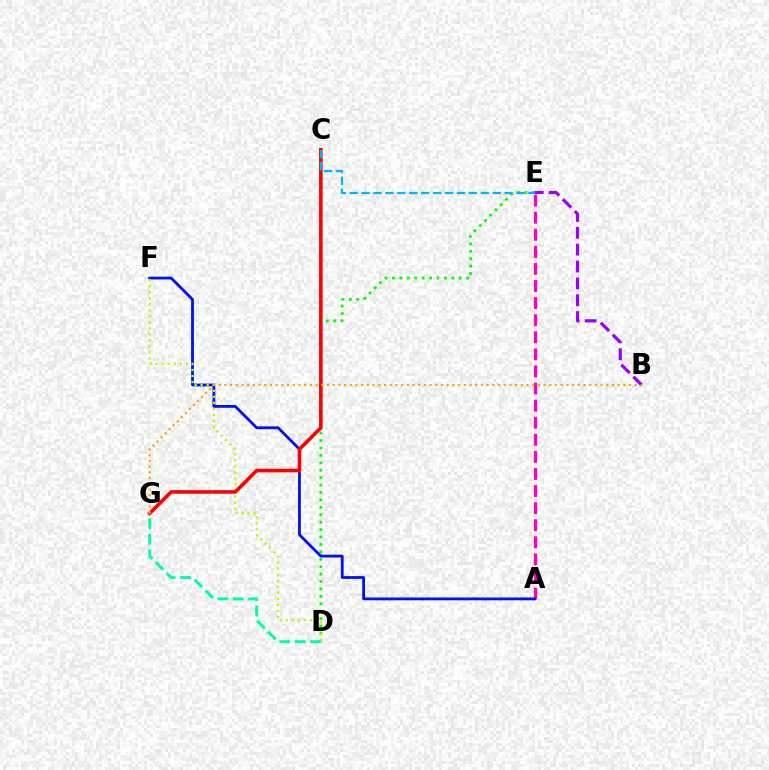{('D', 'E'): [{'color': '#08ff00', 'line_style': 'dotted', 'thickness': 2.02}], ('A', 'E'): [{'color': '#ff00bd', 'line_style': 'dashed', 'thickness': 2.32}], ('A', 'F'): [{'color': '#0010ff', 'line_style': 'solid', 'thickness': 2.02}], ('D', 'F'): [{'color': '#b3ff00', 'line_style': 'dotted', 'thickness': 1.64}], ('C', 'G'): [{'color': '#ff0000', 'line_style': 'solid', 'thickness': 2.58}], ('B', 'E'): [{'color': '#9b00ff', 'line_style': 'dashed', 'thickness': 2.29}], ('C', 'E'): [{'color': '#00b5ff', 'line_style': 'dashed', 'thickness': 1.62}], ('D', 'G'): [{'color': '#00ff9d', 'line_style': 'dashed', 'thickness': 2.09}], ('B', 'G'): [{'color': '#ffa500', 'line_style': 'dotted', 'thickness': 1.55}]}